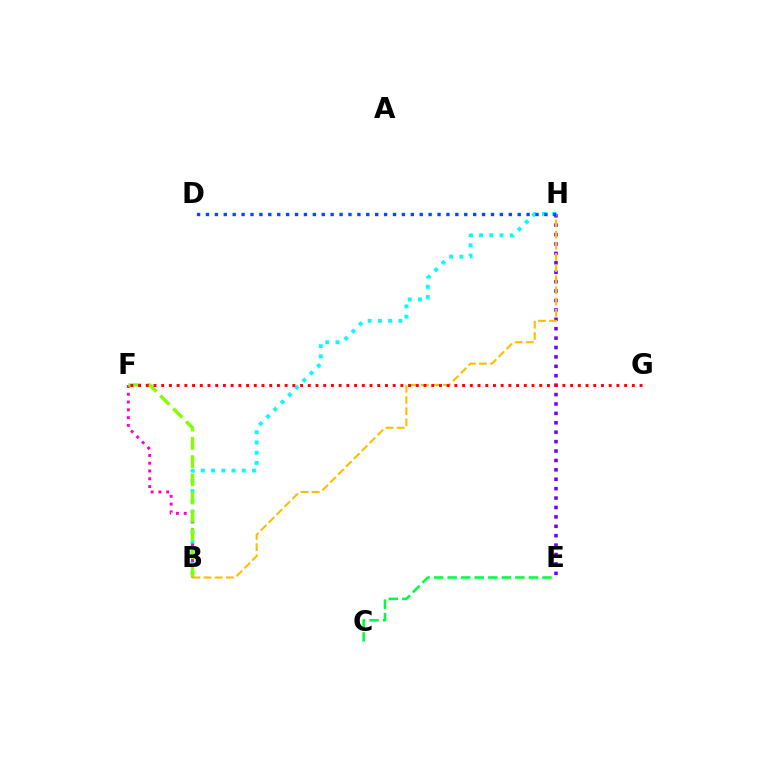{('E', 'H'): [{'color': '#7200ff', 'line_style': 'dotted', 'thickness': 2.56}], ('B', 'H'): [{'color': '#00fff6', 'line_style': 'dotted', 'thickness': 2.78}, {'color': '#ffbd00', 'line_style': 'dashed', 'thickness': 1.52}], ('B', 'F'): [{'color': '#ff00cf', 'line_style': 'dotted', 'thickness': 2.11}, {'color': '#84ff00', 'line_style': 'dashed', 'thickness': 2.48}], ('C', 'E'): [{'color': '#00ff39', 'line_style': 'dashed', 'thickness': 1.84}], ('D', 'H'): [{'color': '#004bff', 'line_style': 'dotted', 'thickness': 2.42}], ('F', 'G'): [{'color': '#ff0000', 'line_style': 'dotted', 'thickness': 2.1}]}